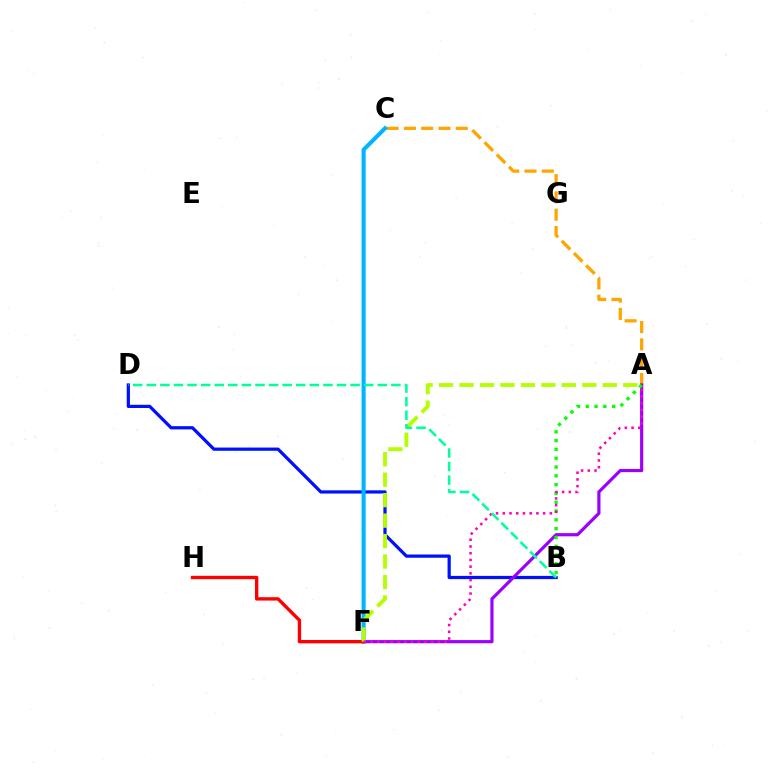{('A', 'C'): [{'color': '#ffa500', 'line_style': 'dashed', 'thickness': 2.35}], ('B', 'D'): [{'color': '#0010ff', 'line_style': 'solid', 'thickness': 2.32}, {'color': '#00ff9d', 'line_style': 'dashed', 'thickness': 1.85}], ('A', 'F'): [{'color': '#9b00ff', 'line_style': 'solid', 'thickness': 2.29}, {'color': '#b3ff00', 'line_style': 'dashed', 'thickness': 2.78}, {'color': '#ff00bd', 'line_style': 'dotted', 'thickness': 1.83}], ('C', 'F'): [{'color': '#00b5ff', 'line_style': 'solid', 'thickness': 2.92}], ('A', 'B'): [{'color': '#08ff00', 'line_style': 'dotted', 'thickness': 2.39}], ('F', 'H'): [{'color': '#ff0000', 'line_style': 'solid', 'thickness': 2.42}]}